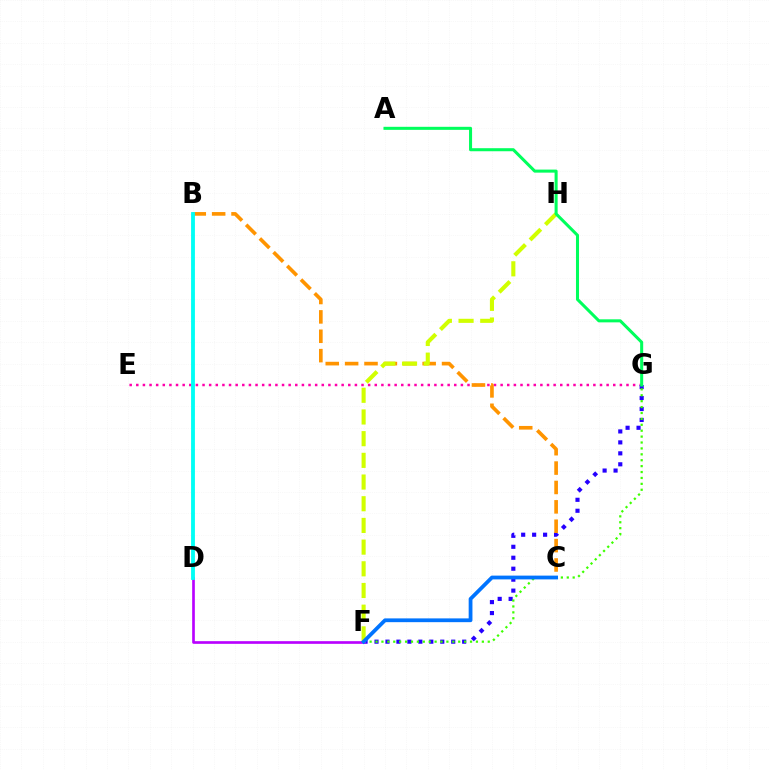{('E', 'G'): [{'color': '#ff00ac', 'line_style': 'dotted', 'thickness': 1.8}], ('F', 'G'): [{'color': '#2500ff', 'line_style': 'dotted', 'thickness': 2.98}, {'color': '#3dff00', 'line_style': 'dotted', 'thickness': 1.6}], ('B', 'C'): [{'color': '#ff9400', 'line_style': 'dashed', 'thickness': 2.63}], ('D', 'F'): [{'color': '#b900ff', 'line_style': 'solid', 'thickness': 1.92}], ('F', 'H'): [{'color': '#d1ff00', 'line_style': 'dashed', 'thickness': 2.95}], ('A', 'G'): [{'color': '#00ff5c', 'line_style': 'solid', 'thickness': 2.19}], ('C', 'F'): [{'color': '#0074ff', 'line_style': 'solid', 'thickness': 2.72}], ('B', 'D'): [{'color': '#ff0000', 'line_style': 'dashed', 'thickness': 1.57}, {'color': '#00fff6', 'line_style': 'solid', 'thickness': 2.76}]}